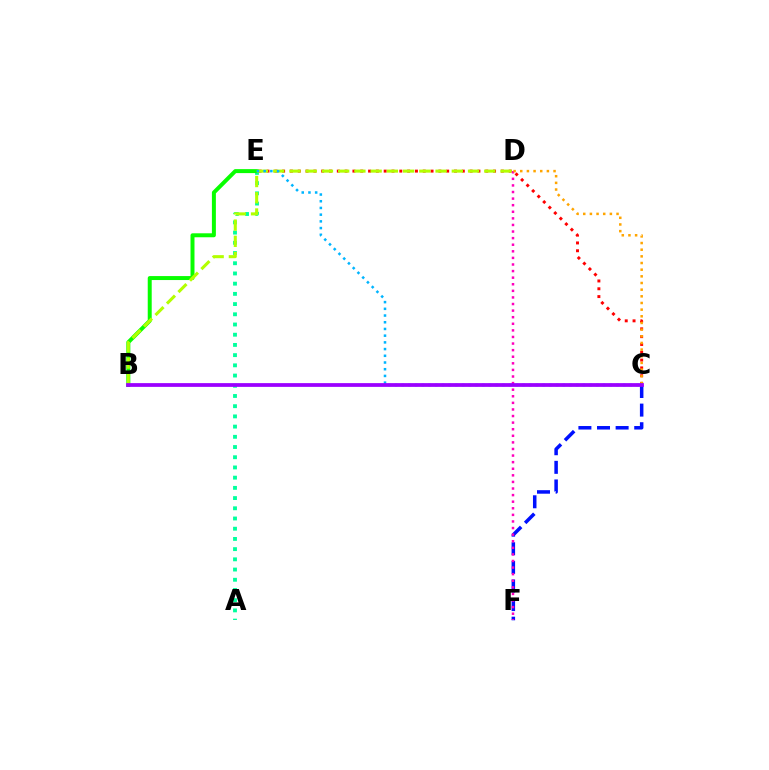{('A', 'E'): [{'color': '#00ff9d', 'line_style': 'dotted', 'thickness': 2.77}], ('C', 'F'): [{'color': '#0010ff', 'line_style': 'dashed', 'thickness': 2.53}], ('C', 'E'): [{'color': '#ff0000', 'line_style': 'dotted', 'thickness': 2.12}, {'color': '#00b5ff', 'line_style': 'dotted', 'thickness': 1.82}], ('B', 'E'): [{'color': '#08ff00', 'line_style': 'solid', 'thickness': 2.86}], ('D', 'F'): [{'color': '#ff00bd', 'line_style': 'dotted', 'thickness': 1.79}], ('C', 'D'): [{'color': '#ffa500', 'line_style': 'dotted', 'thickness': 1.81}], ('B', 'D'): [{'color': '#b3ff00', 'line_style': 'dashed', 'thickness': 2.21}], ('B', 'C'): [{'color': '#9b00ff', 'line_style': 'solid', 'thickness': 2.7}]}